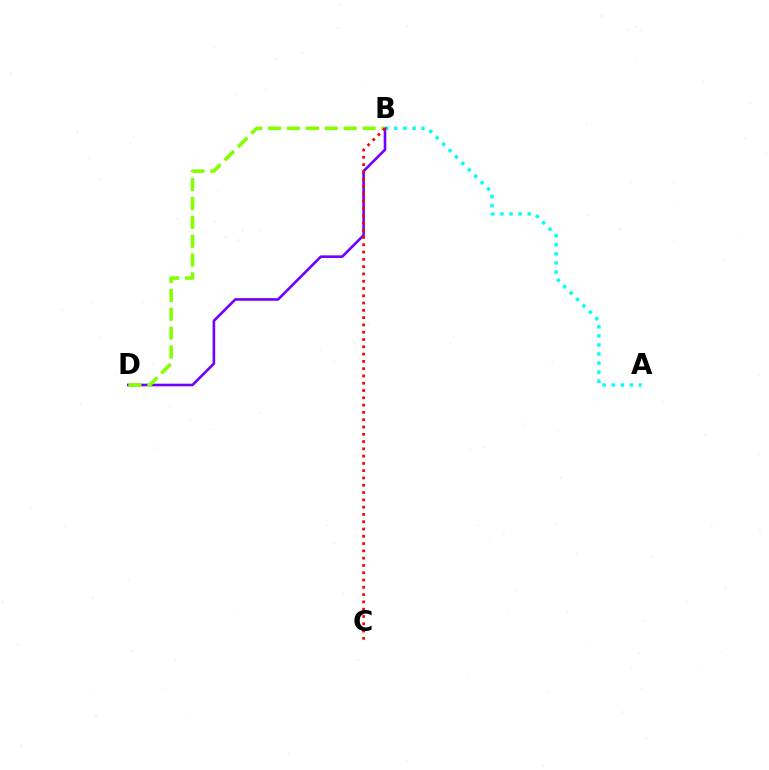{('A', 'B'): [{'color': '#00fff6', 'line_style': 'dotted', 'thickness': 2.46}], ('B', 'D'): [{'color': '#7200ff', 'line_style': 'solid', 'thickness': 1.89}, {'color': '#84ff00', 'line_style': 'dashed', 'thickness': 2.57}], ('B', 'C'): [{'color': '#ff0000', 'line_style': 'dotted', 'thickness': 1.98}]}